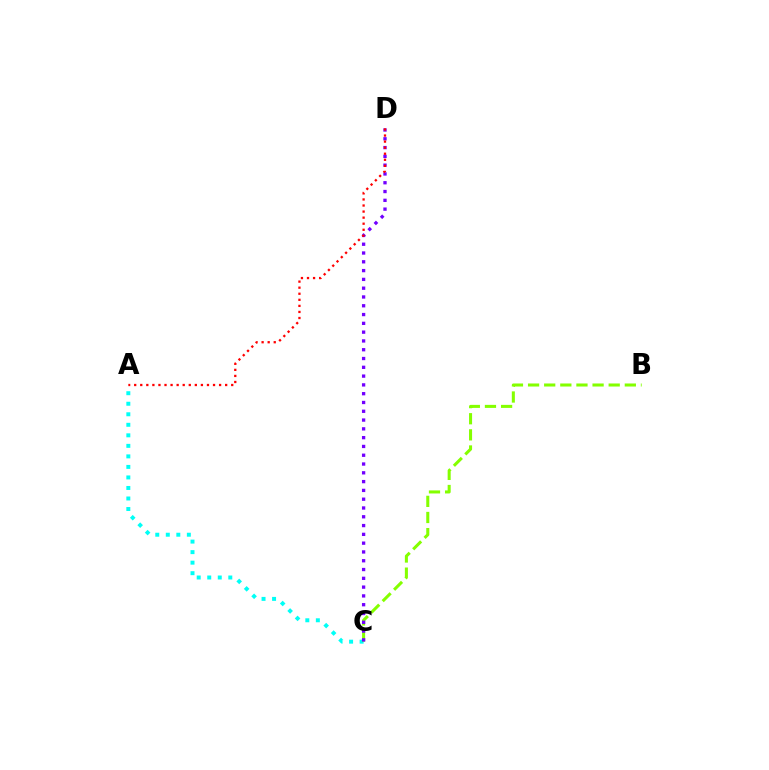{('A', 'C'): [{'color': '#00fff6', 'line_style': 'dotted', 'thickness': 2.86}], ('B', 'C'): [{'color': '#84ff00', 'line_style': 'dashed', 'thickness': 2.19}], ('C', 'D'): [{'color': '#7200ff', 'line_style': 'dotted', 'thickness': 2.39}], ('A', 'D'): [{'color': '#ff0000', 'line_style': 'dotted', 'thickness': 1.65}]}